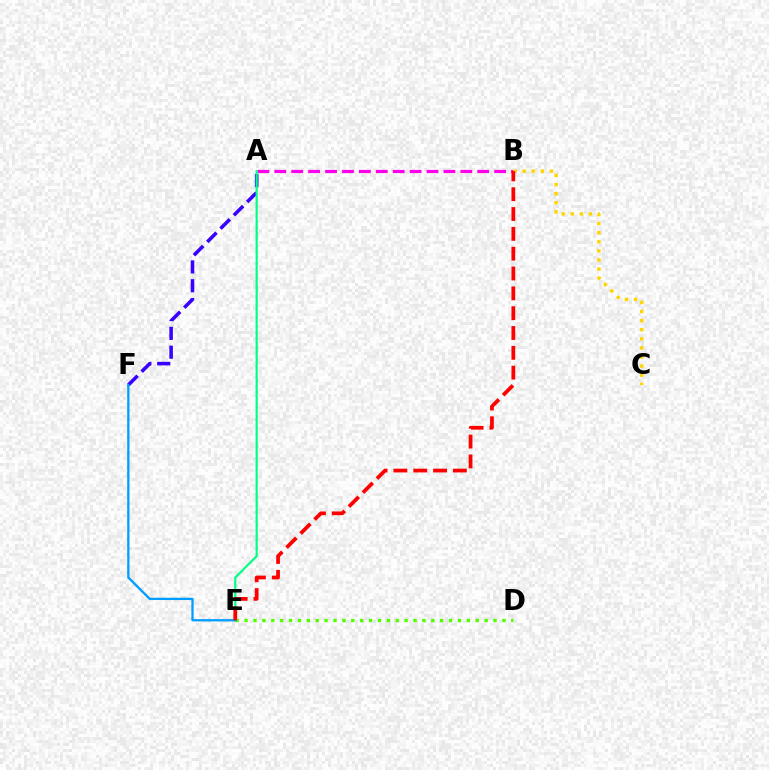{('D', 'E'): [{'color': '#4fff00', 'line_style': 'dotted', 'thickness': 2.42}], ('A', 'B'): [{'color': '#ff00ed', 'line_style': 'dashed', 'thickness': 2.3}], ('A', 'F'): [{'color': '#3700ff', 'line_style': 'dashed', 'thickness': 2.56}], ('A', 'E'): [{'color': '#00ff86', 'line_style': 'solid', 'thickness': 1.58}], ('E', 'F'): [{'color': '#009eff', 'line_style': 'solid', 'thickness': 1.65}], ('B', 'C'): [{'color': '#ffd500', 'line_style': 'dotted', 'thickness': 2.47}], ('B', 'E'): [{'color': '#ff0000', 'line_style': 'dashed', 'thickness': 2.69}]}